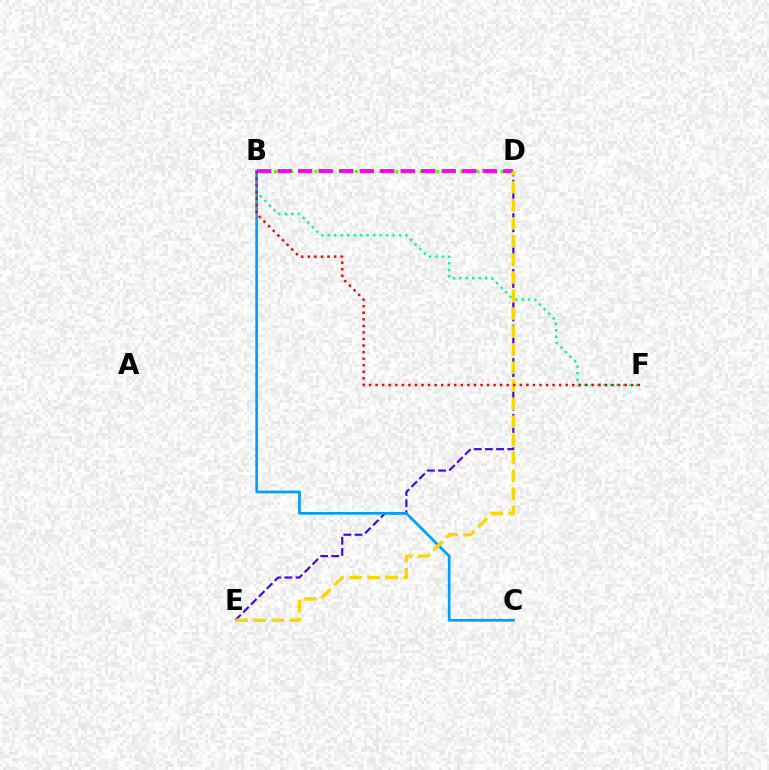{('D', 'E'): [{'color': '#3700ff', 'line_style': 'dashed', 'thickness': 1.51}, {'color': '#ffd500', 'line_style': 'dashed', 'thickness': 2.45}], ('B', 'F'): [{'color': '#00ff86', 'line_style': 'dotted', 'thickness': 1.76}, {'color': '#ff0000', 'line_style': 'dotted', 'thickness': 1.78}], ('B', 'C'): [{'color': '#009eff', 'line_style': 'solid', 'thickness': 1.94}], ('B', 'D'): [{'color': '#4fff00', 'line_style': 'dotted', 'thickness': 2.2}, {'color': '#ff00ed', 'line_style': 'dashed', 'thickness': 2.79}]}